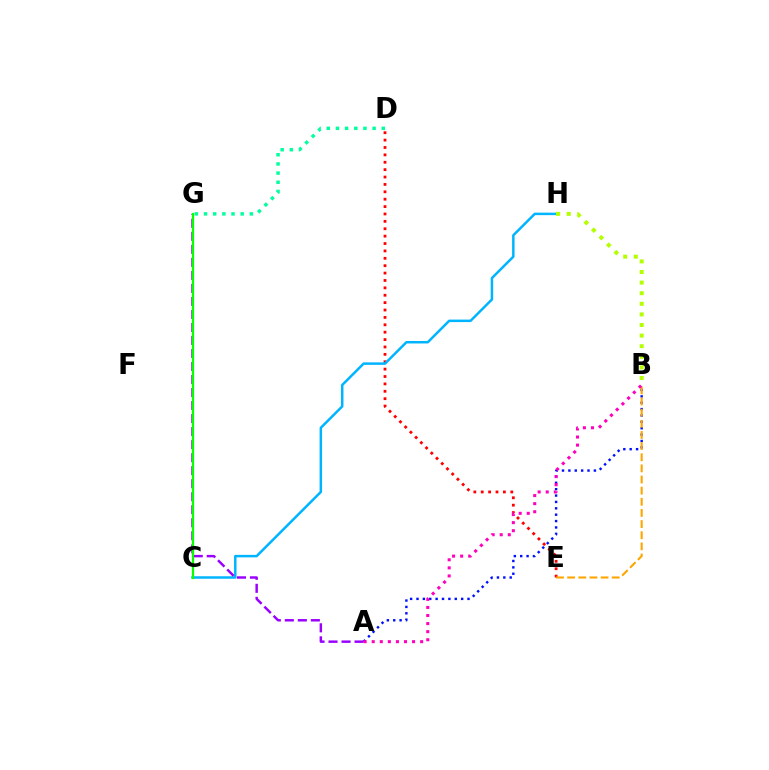{('D', 'E'): [{'color': '#ff0000', 'line_style': 'dotted', 'thickness': 2.01}], ('A', 'B'): [{'color': '#0010ff', 'line_style': 'dotted', 'thickness': 1.73}, {'color': '#ff00bd', 'line_style': 'dotted', 'thickness': 2.19}], ('C', 'H'): [{'color': '#00b5ff', 'line_style': 'solid', 'thickness': 1.8}], ('A', 'G'): [{'color': '#9b00ff', 'line_style': 'dashed', 'thickness': 1.77}], ('B', 'E'): [{'color': '#ffa500', 'line_style': 'dashed', 'thickness': 1.51}], ('D', 'G'): [{'color': '#00ff9d', 'line_style': 'dotted', 'thickness': 2.49}], ('C', 'G'): [{'color': '#08ff00', 'line_style': 'solid', 'thickness': 1.6}], ('B', 'H'): [{'color': '#b3ff00', 'line_style': 'dotted', 'thickness': 2.88}]}